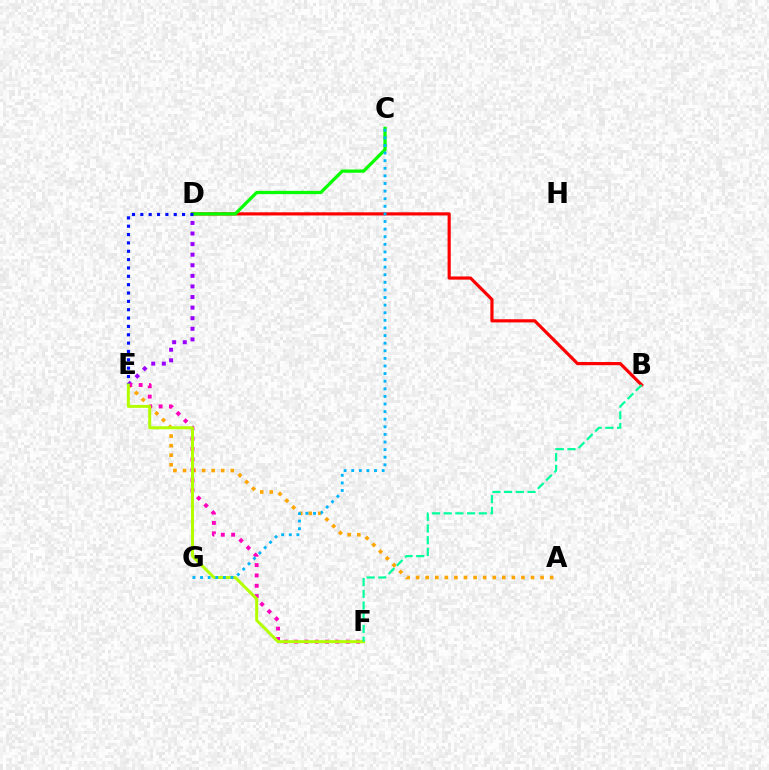{('B', 'D'): [{'color': '#ff0000', 'line_style': 'solid', 'thickness': 2.28}], ('D', 'E'): [{'color': '#9b00ff', 'line_style': 'dotted', 'thickness': 2.88}, {'color': '#0010ff', 'line_style': 'dotted', 'thickness': 2.27}], ('A', 'E'): [{'color': '#ffa500', 'line_style': 'dotted', 'thickness': 2.6}], ('C', 'D'): [{'color': '#08ff00', 'line_style': 'solid', 'thickness': 2.35}], ('E', 'F'): [{'color': '#ff00bd', 'line_style': 'dotted', 'thickness': 2.81}, {'color': '#b3ff00', 'line_style': 'solid', 'thickness': 2.15}], ('C', 'G'): [{'color': '#00b5ff', 'line_style': 'dotted', 'thickness': 2.07}], ('B', 'F'): [{'color': '#00ff9d', 'line_style': 'dashed', 'thickness': 1.59}]}